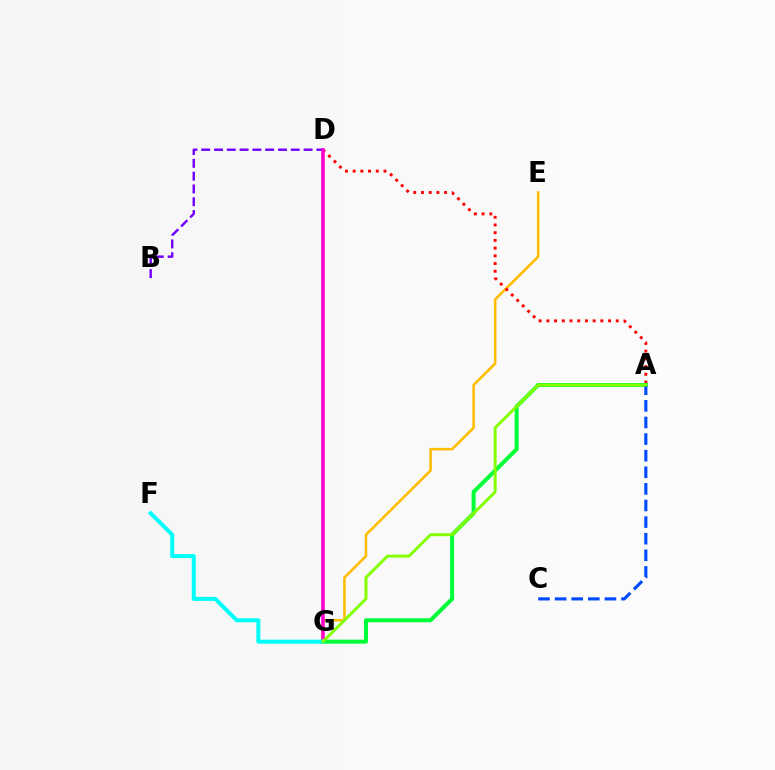{('B', 'D'): [{'color': '#7200ff', 'line_style': 'dashed', 'thickness': 1.74}], ('E', 'G'): [{'color': '#ffbd00', 'line_style': 'solid', 'thickness': 1.86}], ('A', 'D'): [{'color': '#ff0000', 'line_style': 'dotted', 'thickness': 2.1}], ('D', 'G'): [{'color': '#ff00cf', 'line_style': 'solid', 'thickness': 2.56}], ('A', 'G'): [{'color': '#00ff39', 'line_style': 'solid', 'thickness': 2.89}, {'color': '#84ff00', 'line_style': 'solid', 'thickness': 2.12}], ('A', 'C'): [{'color': '#004bff', 'line_style': 'dashed', 'thickness': 2.26}], ('F', 'G'): [{'color': '#00fff6', 'line_style': 'solid', 'thickness': 2.88}]}